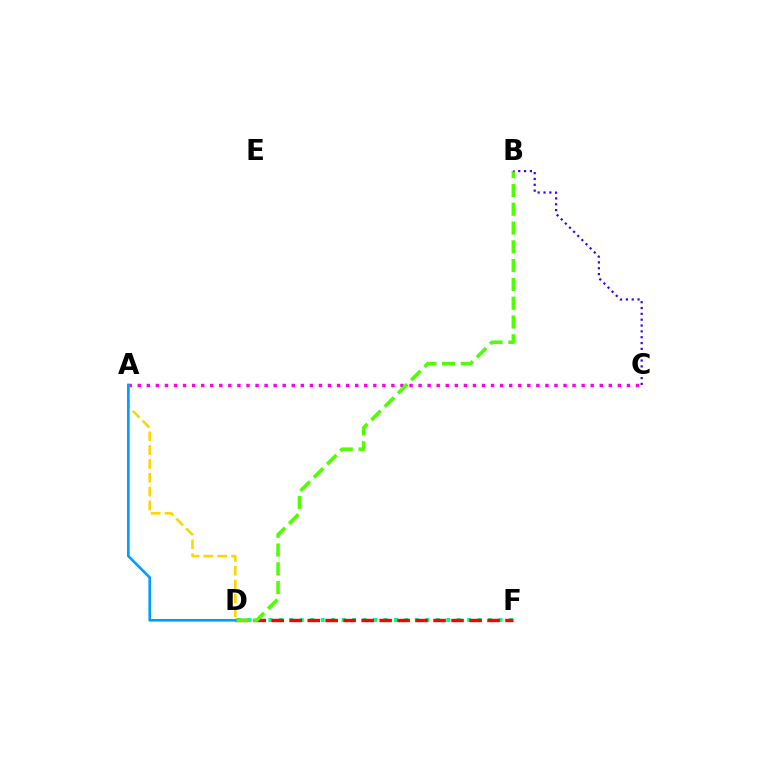{('D', 'F'): [{'color': '#00ff86', 'line_style': 'dotted', 'thickness': 2.84}, {'color': '#ff0000', 'line_style': 'dashed', 'thickness': 2.44}], ('A', 'C'): [{'color': '#ff00ed', 'line_style': 'dotted', 'thickness': 2.46}], ('A', 'D'): [{'color': '#ffd500', 'line_style': 'dashed', 'thickness': 1.88}, {'color': '#009eff', 'line_style': 'solid', 'thickness': 1.89}], ('B', 'D'): [{'color': '#4fff00', 'line_style': 'dashed', 'thickness': 2.55}], ('B', 'C'): [{'color': '#3700ff', 'line_style': 'dotted', 'thickness': 1.59}]}